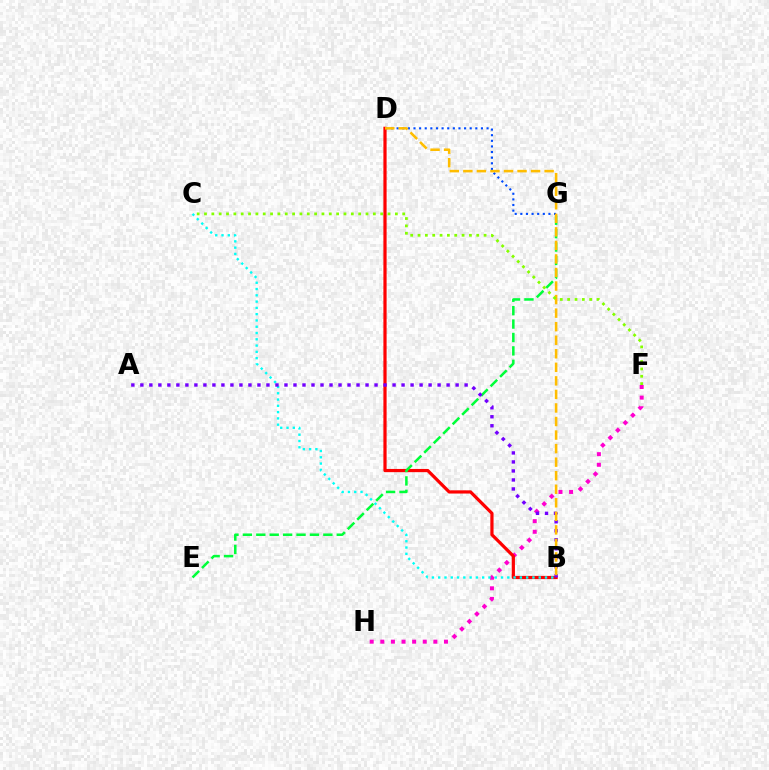{('F', 'H'): [{'color': '#ff00cf', 'line_style': 'dotted', 'thickness': 2.88}], ('D', 'G'): [{'color': '#004bff', 'line_style': 'dotted', 'thickness': 1.53}], ('B', 'D'): [{'color': '#ff0000', 'line_style': 'solid', 'thickness': 2.31}, {'color': '#ffbd00', 'line_style': 'dashed', 'thickness': 1.84}], ('B', 'C'): [{'color': '#00fff6', 'line_style': 'dotted', 'thickness': 1.71}], ('E', 'G'): [{'color': '#00ff39', 'line_style': 'dashed', 'thickness': 1.82}], ('A', 'B'): [{'color': '#7200ff', 'line_style': 'dotted', 'thickness': 2.45}], ('C', 'F'): [{'color': '#84ff00', 'line_style': 'dotted', 'thickness': 1.99}]}